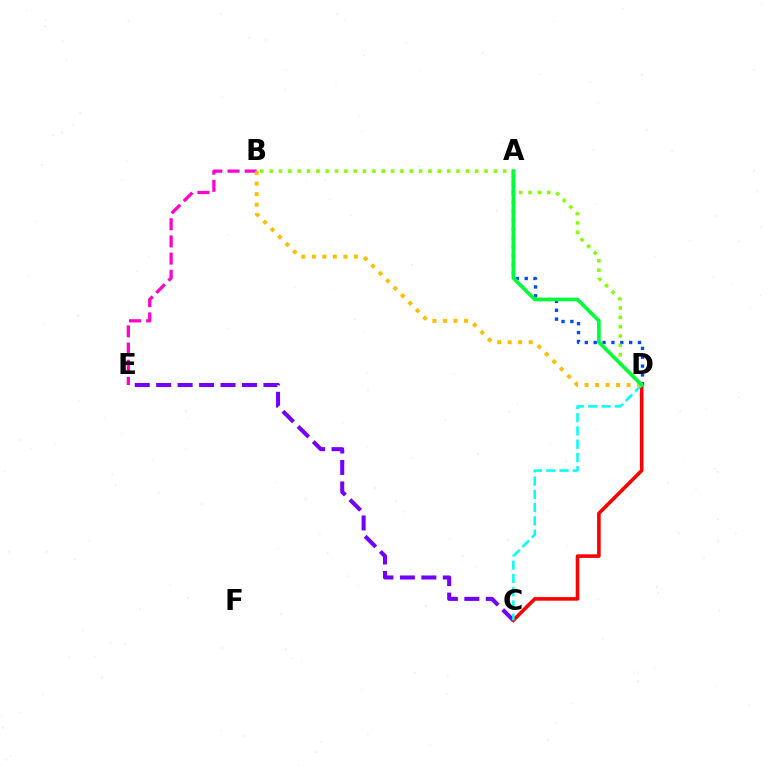{('C', 'E'): [{'color': '#7200ff', 'line_style': 'dashed', 'thickness': 2.91}], ('B', 'E'): [{'color': '#ff00cf', 'line_style': 'dashed', 'thickness': 2.33}], ('A', 'D'): [{'color': '#004bff', 'line_style': 'dotted', 'thickness': 2.41}, {'color': '#00ff39', 'line_style': 'solid', 'thickness': 2.61}], ('C', 'D'): [{'color': '#ff0000', 'line_style': 'solid', 'thickness': 2.58}, {'color': '#00fff6', 'line_style': 'dashed', 'thickness': 1.8}], ('B', 'D'): [{'color': '#84ff00', 'line_style': 'dotted', 'thickness': 2.54}, {'color': '#ffbd00', 'line_style': 'dotted', 'thickness': 2.86}]}